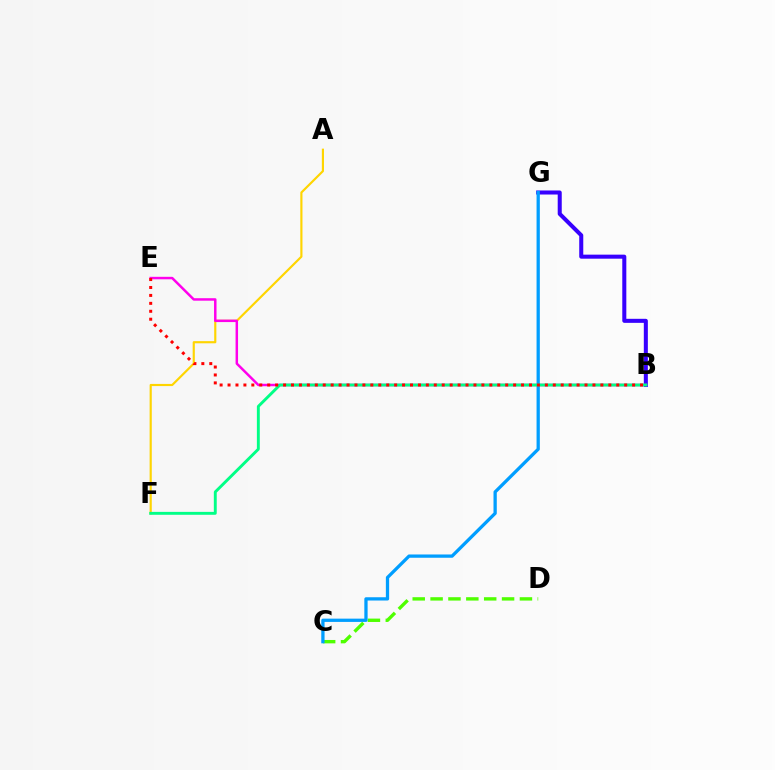{('A', 'F'): [{'color': '#ffd500', 'line_style': 'solid', 'thickness': 1.55}], ('B', 'G'): [{'color': '#3700ff', 'line_style': 'solid', 'thickness': 2.91}], ('C', 'D'): [{'color': '#4fff00', 'line_style': 'dashed', 'thickness': 2.43}], ('B', 'E'): [{'color': '#ff00ed', 'line_style': 'solid', 'thickness': 1.79}, {'color': '#ff0000', 'line_style': 'dotted', 'thickness': 2.16}], ('C', 'G'): [{'color': '#009eff', 'line_style': 'solid', 'thickness': 2.36}], ('B', 'F'): [{'color': '#00ff86', 'line_style': 'solid', 'thickness': 2.09}]}